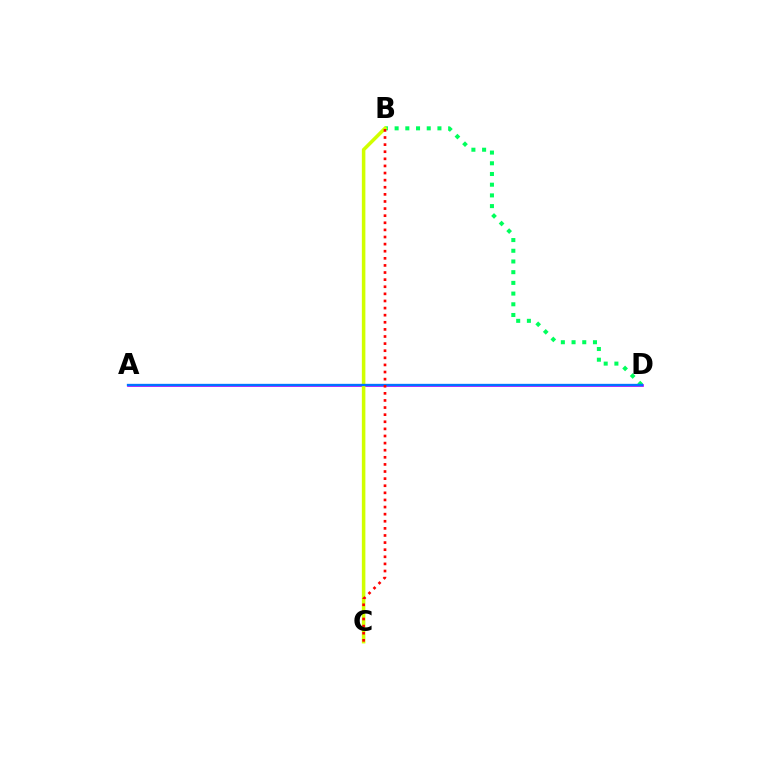{('A', 'D'): [{'color': '#b900ff', 'line_style': 'solid', 'thickness': 1.93}, {'color': '#0074ff', 'line_style': 'solid', 'thickness': 1.67}], ('B', 'D'): [{'color': '#00ff5c', 'line_style': 'dotted', 'thickness': 2.91}], ('B', 'C'): [{'color': '#d1ff00', 'line_style': 'solid', 'thickness': 2.54}, {'color': '#ff0000', 'line_style': 'dotted', 'thickness': 1.93}]}